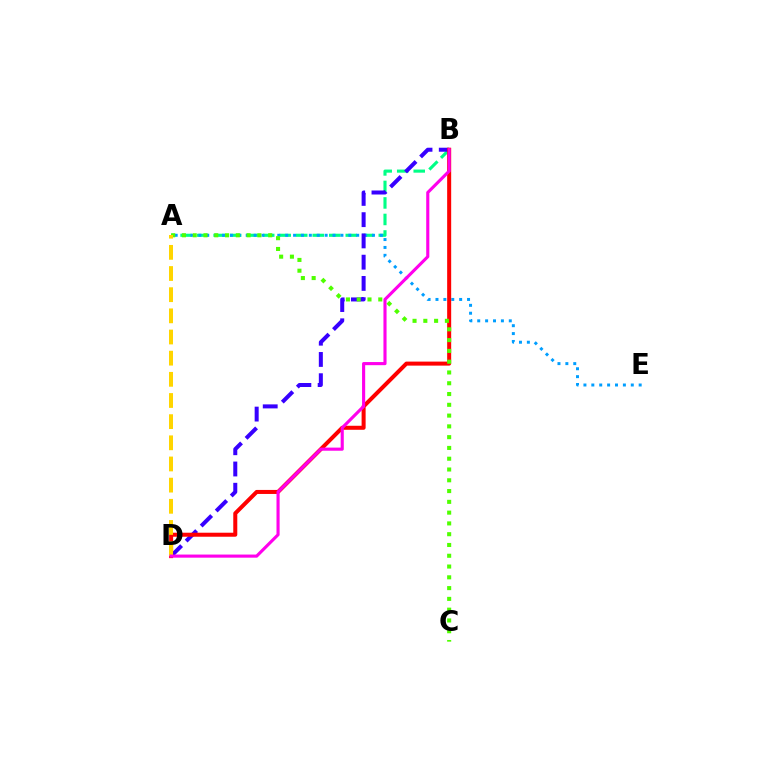{('A', 'B'): [{'color': '#00ff86', 'line_style': 'dashed', 'thickness': 2.24}], ('A', 'E'): [{'color': '#009eff', 'line_style': 'dotted', 'thickness': 2.14}], ('B', 'D'): [{'color': '#3700ff', 'line_style': 'dashed', 'thickness': 2.89}, {'color': '#ff0000', 'line_style': 'solid', 'thickness': 2.89}, {'color': '#ff00ed', 'line_style': 'solid', 'thickness': 2.25}], ('A', 'C'): [{'color': '#4fff00', 'line_style': 'dotted', 'thickness': 2.93}], ('A', 'D'): [{'color': '#ffd500', 'line_style': 'dashed', 'thickness': 2.87}]}